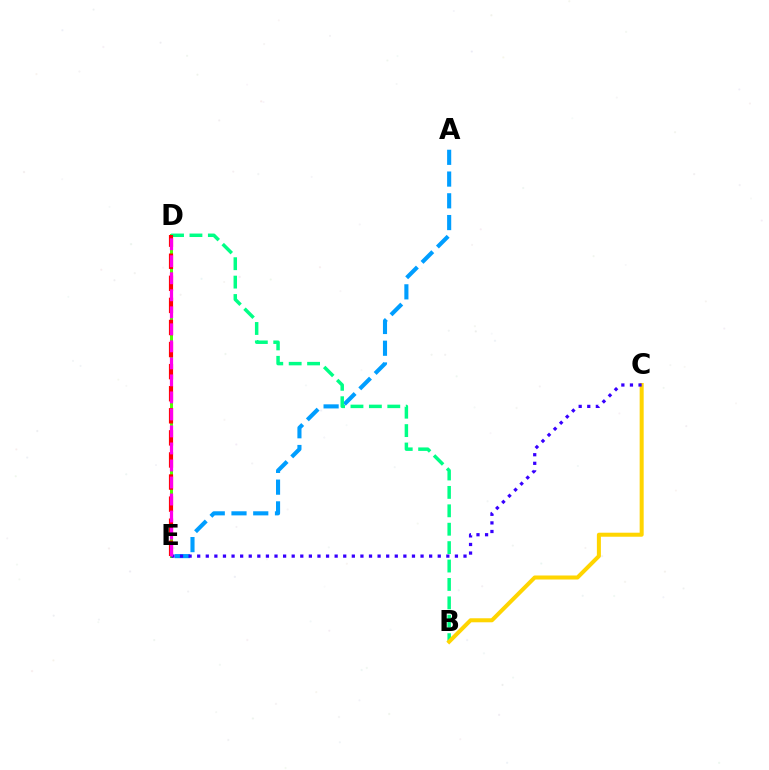{('D', 'E'): [{'color': '#4fff00', 'line_style': 'solid', 'thickness': 2.15}, {'color': '#ff0000', 'line_style': 'dashed', 'thickness': 3.0}, {'color': '#ff00ed', 'line_style': 'dashed', 'thickness': 2.31}], ('A', 'E'): [{'color': '#009eff', 'line_style': 'dashed', 'thickness': 2.95}], ('B', 'D'): [{'color': '#00ff86', 'line_style': 'dashed', 'thickness': 2.5}], ('B', 'C'): [{'color': '#ffd500', 'line_style': 'solid', 'thickness': 2.89}], ('C', 'E'): [{'color': '#3700ff', 'line_style': 'dotted', 'thickness': 2.33}]}